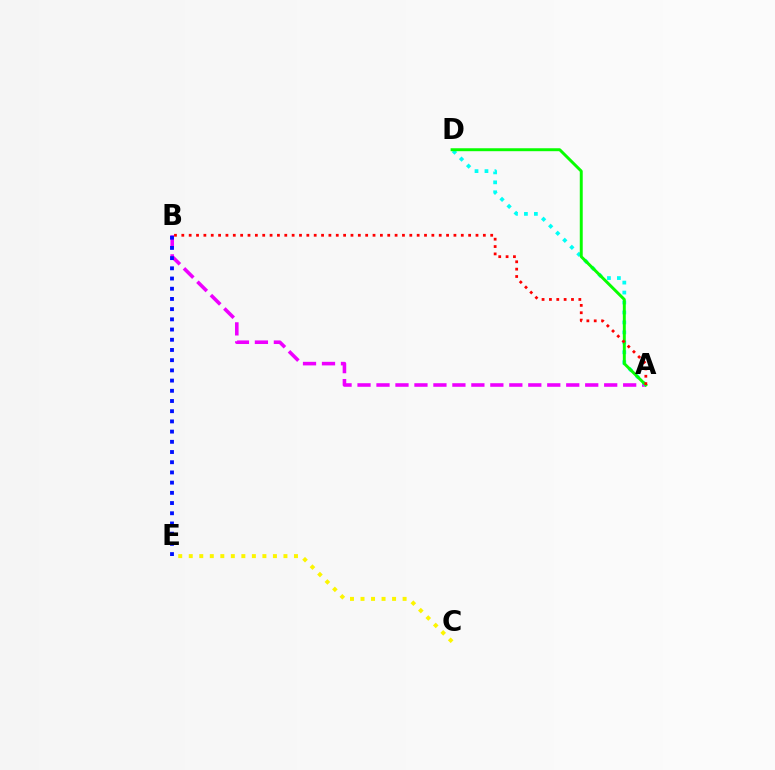{('C', 'E'): [{'color': '#fcf500', 'line_style': 'dotted', 'thickness': 2.86}], ('A', 'B'): [{'color': '#ee00ff', 'line_style': 'dashed', 'thickness': 2.58}, {'color': '#ff0000', 'line_style': 'dotted', 'thickness': 2.0}], ('B', 'E'): [{'color': '#0010ff', 'line_style': 'dotted', 'thickness': 2.77}], ('A', 'D'): [{'color': '#00fff6', 'line_style': 'dotted', 'thickness': 2.7}, {'color': '#08ff00', 'line_style': 'solid', 'thickness': 2.12}]}